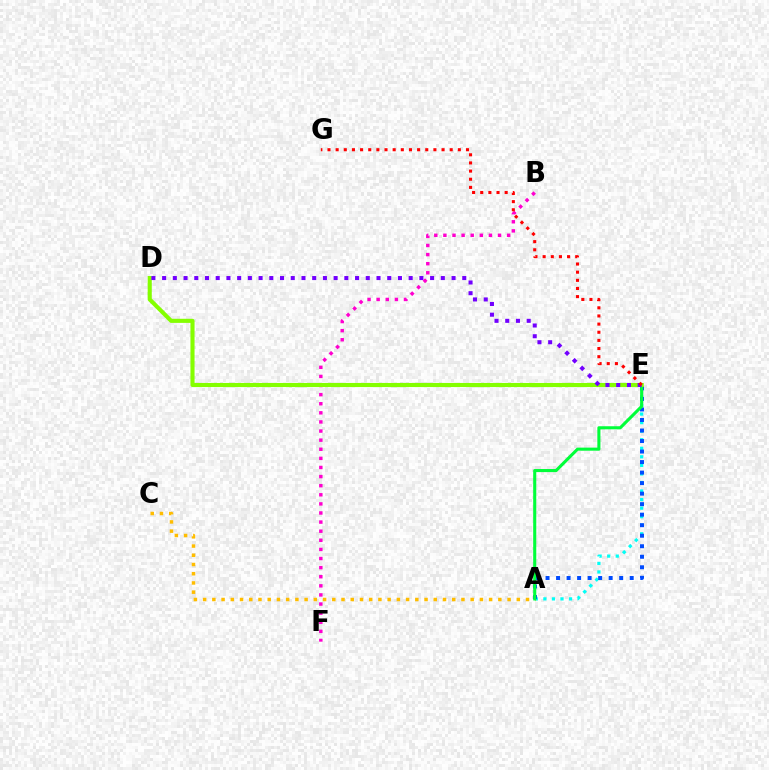{('A', 'E'): [{'color': '#00fff6', 'line_style': 'dotted', 'thickness': 2.32}, {'color': '#004bff', 'line_style': 'dotted', 'thickness': 2.86}, {'color': '#00ff39', 'line_style': 'solid', 'thickness': 2.22}], ('B', 'F'): [{'color': '#ff00cf', 'line_style': 'dotted', 'thickness': 2.47}], ('A', 'C'): [{'color': '#ffbd00', 'line_style': 'dotted', 'thickness': 2.51}], ('D', 'E'): [{'color': '#84ff00', 'line_style': 'solid', 'thickness': 2.95}, {'color': '#7200ff', 'line_style': 'dotted', 'thickness': 2.91}], ('E', 'G'): [{'color': '#ff0000', 'line_style': 'dotted', 'thickness': 2.21}]}